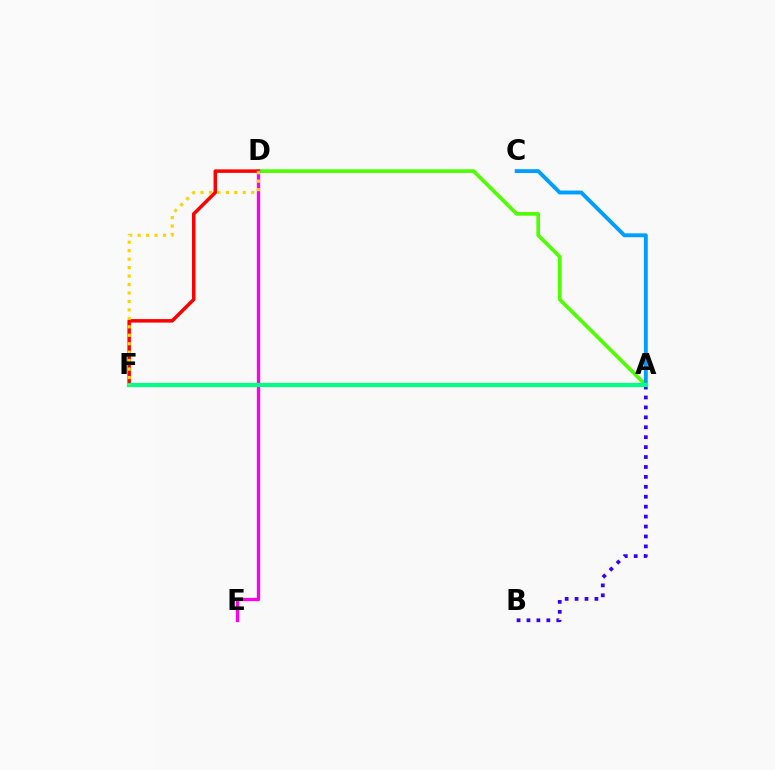{('A', 'D'): [{'color': '#4fff00', 'line_style': 'solid', 'thickness': 2.64}], ('D', 'F'): [{'color': '#ff0000', 'line_style': 'solid', 'thickness': 2.52}, {'color': '#ffd500', 'line_style': 'dotted', 'thickness': 2.3}], ('A', 'C'): [{'color': '#009eff', 'line_style': 'solid', 'thickness': 2.8}], ('A', 'B'): [{'color': '#3700ff', 'line_style': 'dotted', 'thickness': 2.7}], ('D', 'E'): [{'color': '#ff00ed', 'line_style': 'solid', 'thickness': 2.37}], ('A', 'F'): [{'color': '#00ff86', 'line_style': 'solid', 'thickness': 2.99}]}